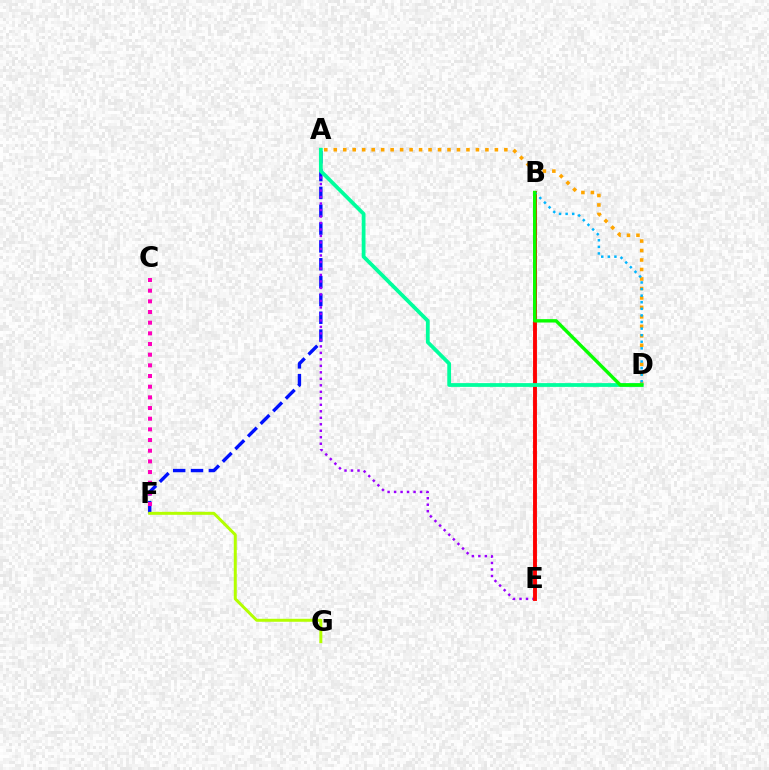{('A', 'F'): [{'color': '#0010ff', 'line_style': 'dashed', 'thickness': 2.42}], ('A', 'E'): [{'color': '#9b00ff', 'line_style': 'dotted', 'thickness': 1.76}], ('B', 'E'): [{'color': '#ff0000', 'line_style': 'solid', 'thickness': 2.8}], ('C', 'F'): [{'color': '#ff00bd', 'line_style': 'dotted', 'thickness': 2.9}], ('A', 'D'): [{'color': '#ffa500', 'line_style': 'dotted', 'thickness': 2.57}, {'color': '#00ff9d', 'line_style': 'solid', 'thickness': 2.72}], ('B', 'D'): [{'color': '#00b5ff', 'line_style': 'dotted', 'thickness': 1.79}, {'color': '#08ff00', 'line_style': 'solid', 'thickness': 2.43}], ('F', 'G'): [{'color': '#b3ff00', 'line_style': 'solid', 'thickness': 2.15}]}